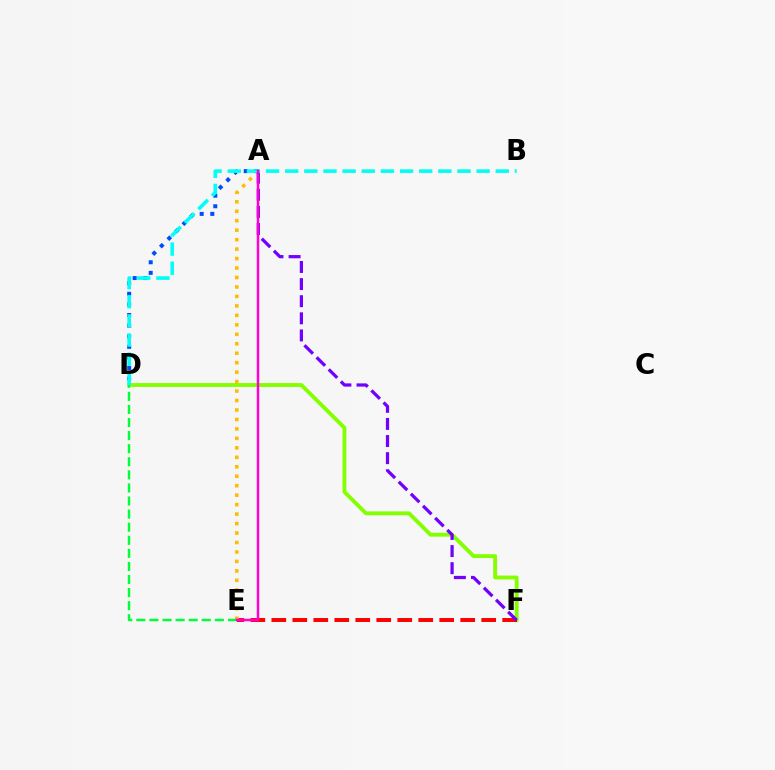{('D', 'F'): [{'color': '#84ff00', 'line_style': 'solid', 'thickness': 2.78}], ('A', 'D'): [{'color': '#004bff', 'line_style': 'dotted', 'thickness': 2.88}], ('E', 'F'): [{'color': '#ff0000', 'line_style': 'dashed', 'thickness': 2.85}], ('A', 'E'): [{'color': '#ffbd00', 'line_style': 'dotted', 'thickness': 2.57}, {'color': '#ff00cf', 'line_style': 'solid', 'thickness': 1.79}], ('D', 'E'): [{'color': '#00ff39', 'line_style': 'dashed', 'thickness': 1.78}], ('A', 'F'): [{'color': '#7200ff', 'line_style': 'dashed', 'thickness': 2.32}], ('B', 'D'): [{'color': '#00fff6', 'line_style': 'dashed', 'thickness': 2.6}]}